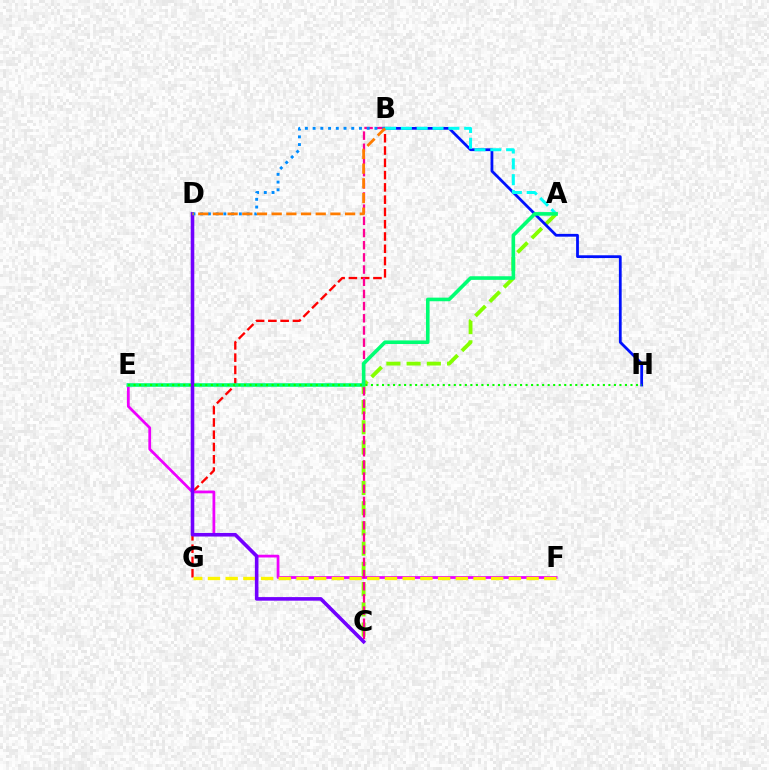{('B', 'G'): [{'color': '#ff0000', 'line_style': 'dashed', 'thickness': 1.67}], ('A', 'C'): [{'color': '#84ff00', 'line_style': 'dashed', 'thickness': 2.75}], ('B', 'H'): [{'color': '#0010ff', 'line_style': 'solid', 'thickness': 2.0}], ('E', 'F'): [{'color': '#ee00ff', 'line_style': 'solid', 'thickness': 1.98}], ('A', 'B'): [{'color': '#00fff6', 'line_style': 'dashed', 'thickness': 2.15}], ('F', 'G'): [{'color': '#fcf500', 'line_style': 'dashed', 'thickness': 2.4}], ('B', 'C'): [{'color': '#ff0094', 'line_style': 'dashed', 'thickness': 1.65}], ('A', 'E'): [{'color': '#00ff74', 'line_style': 'solid', 'thickness': 2.6}], ('C', 'D'): [{'color': '#7200ff', 'line_style': 'solid', 'thickness': 2.58}], ('B', 'D'): [{'color': '#008cff', 'line_style': 'dotted', 'thickness': 2.1}, {'color': '#ff7c00', 'line_style': 'dashed', 'thickness': 1.99}], ('E', 'H'): [{'color': '#08ff00', 'line_style': 'dotted', 'thickness': 1.5}]}